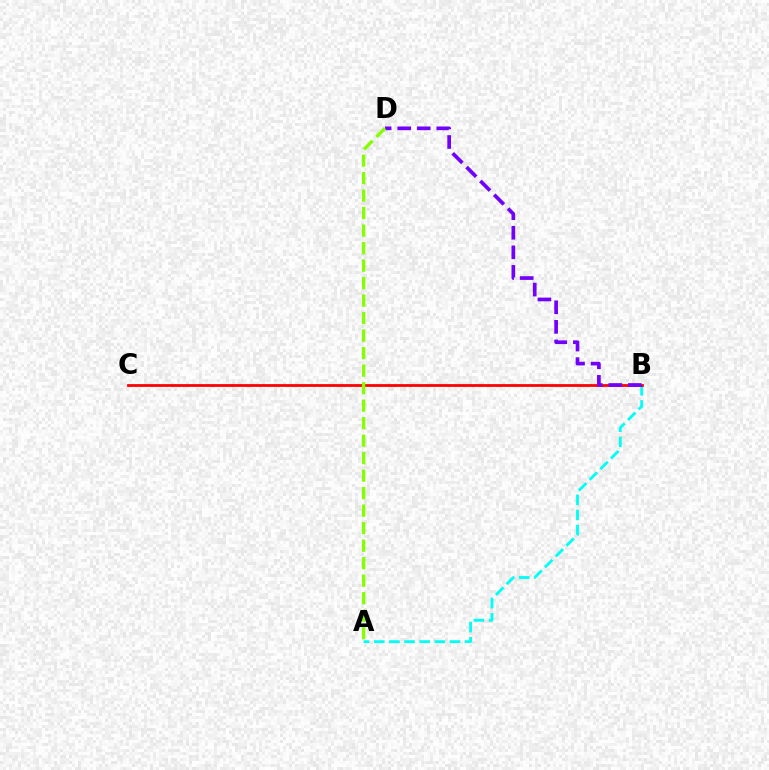{('A', 'B'): [{'color': '#00fff6', 'line_style': 'dashed', 'thickness': 2.05}], ('B', 'C'): [{'color': '#ff0000', 'line_style': 'solid', 'thickness': 1.99}], ('B', 'D'): [{'color': '#7200ff', 'line_style': 'dashed', 'thickness': 2.66}], ('A', 'D'): [{'color': '#84ff00', 'line_style': 'dashed', 'thickness': 2.38}]}